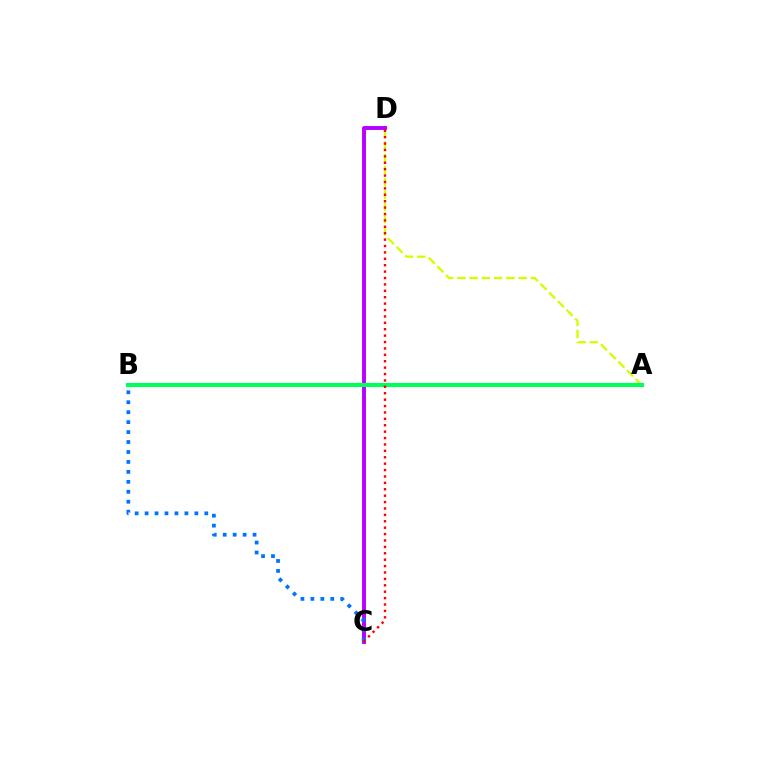{('A', 'D'): [{'color': '#d1ff00', 'line_style': 'dashed', 'thickness': 1.67}], ('C', 'D'): [{'color': '#b900ff', 'line_style': 'solid', 'thickness': 2.82}, {'color': '#ff0000', 'line_style': 'dotted', 'thickness': 1.74}], ('A', 'B'): [{'color': '#00ff5c', 'line_style': 'solid', 'thickness': 2.97}], ('B', 'C'): [{'color': '#0074ff', 'line_style': 'dotted', 'thickness': 2.7}]}